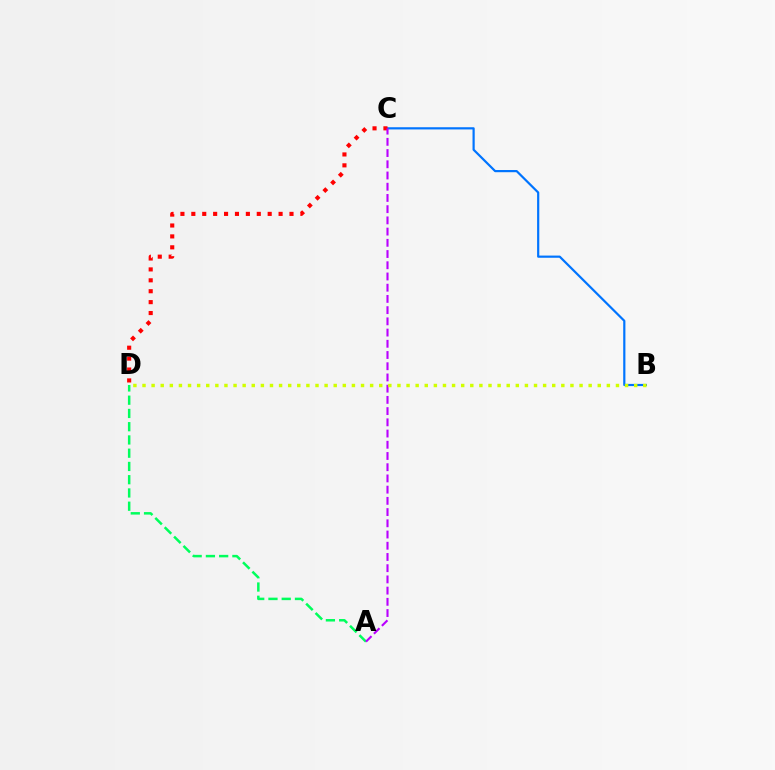{('B', 'C'): [{'color': '#0074ff', 'line_style': 'solid', 'thickness': 1.58}], ('A', 'D'): [{'color': '#00ff5c', 'line_style': 'dashed', 'thickness': 1.8}], ('C', 'D'): [{'color': '#ff0000', 'line_style': 'dotted', 'thickness': 2.96}], ('A', 'C'): [{'color': '#b900ff', 'line_style': 'dashed', 'thickness': 1.52}], ('B', 'D'): [{'color': '#d1ff00', 'line_style': 'dotted', 'thickness': 2.47}]}